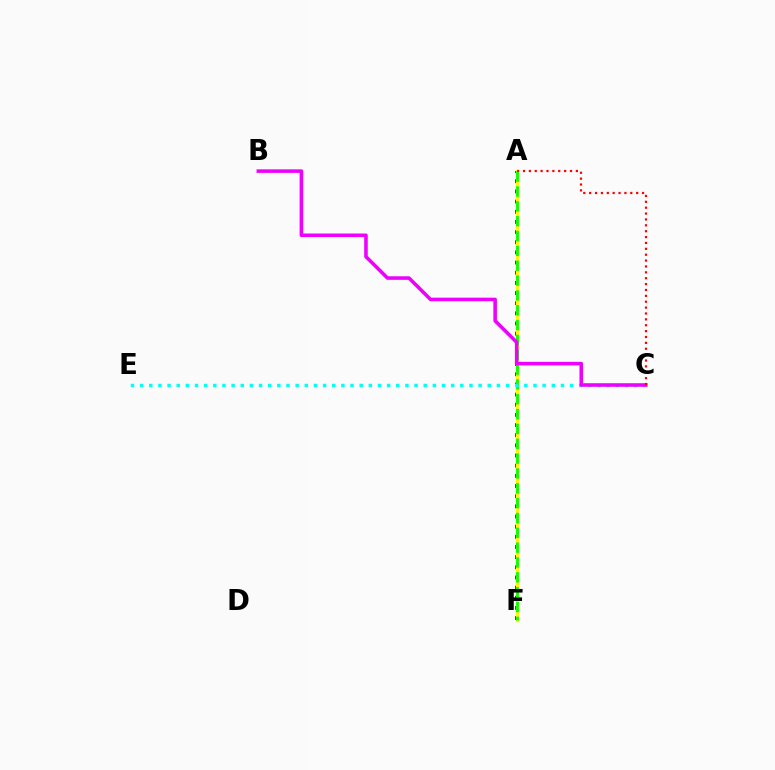{('A', 'F'): [{'color': '#0010ff', 'line_style': 'dotted', 'thickness': 2.76}, {'color': '#fcf500', 'line_style': 'solid', 'thickness': 2.36}, {'color': '#08ff00', 'line_style': 'dashed', 'thickness': 2.02}], ('C', 'E'): [{'color': '#00fff6', 'line_style': 'dotted', 'thickness': 2.49}], ('B', 'C'): [{'color': '#ee00ff', 'line_style': 'solid', 'thickness': 2.56}], ('A', 'C'): [{'color': '#ff0000', 'line_style': 'dotted', 'thickness': 1.6}]}